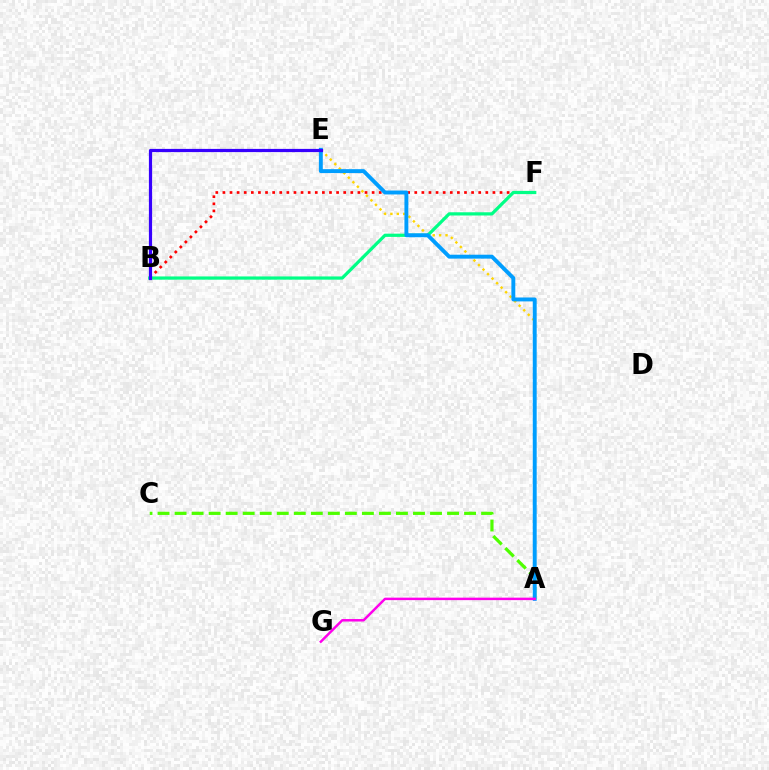{('B', 'F'): [{'color': '#ff0000', 'line_style': 'dotted', 'thickness': 1.93}, {'color': '#00ff86', 'line_style': 'solid', 'thickness': 2.32}], ('A', 'E'): [{'color': '#ffd500', 'line_style': 'dotted', 'thickness': 1.74}, {'color': '#009eff', 'line_style': 'solid', 'thickness': 2.82}], ('A', 'C'): [{'color': '#4fff00', 'line_style': 'dashed', 'thickness': 2.31}], ('A', 'G'): [{'color': '#ff00ed', 'line_style': 'solid', 'thickness': 1.78}], ('B', 'E'): [{'color': '#3700ff', 'line_style': 'solid', 'thickness': 2.31}]}